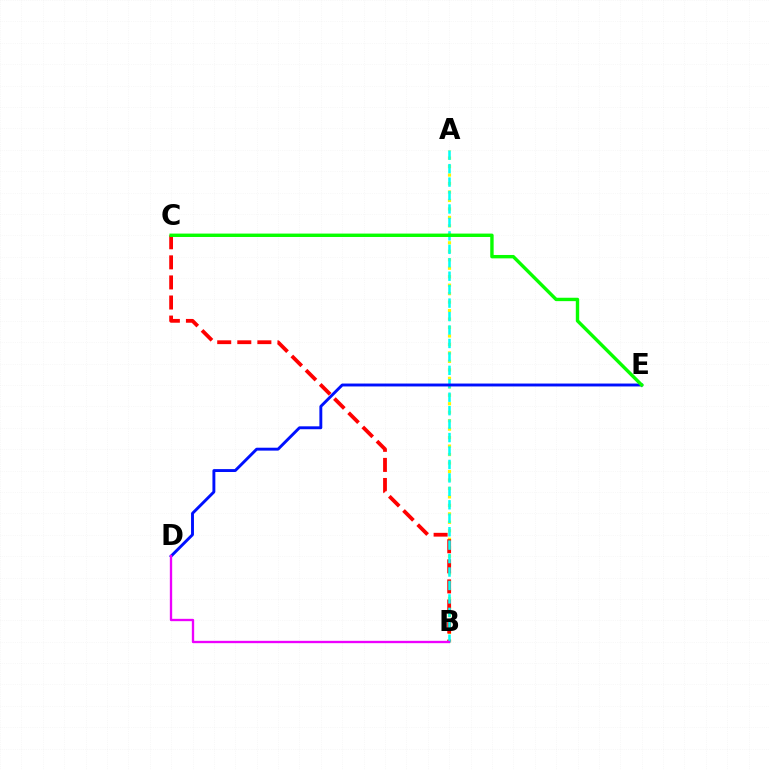{('A', 'B'): [{'color': '#fcf500', 'line_style': 'dotted', 'thickness': 2.3}, {'color': '#00fff6', 'line_style': 'dashed', 'thickness': 1.83}], ('B', 'C'): [{'color': '#ff0000', 'line_style': 'dashed', 'thickness': 2.73}], ('D', 'E'): [{'color': '#0010ff', 'line_style': 'solid', 'thickness': 2.09}], ('C', 'E'): [{'color': '#08ff00', 'line_style': 'solid', 'thickness': 2.45}], ('B', 'D'): [{'color': '#ee00ff', 'line_style': 'solid', 'thickness': 1.68}]}